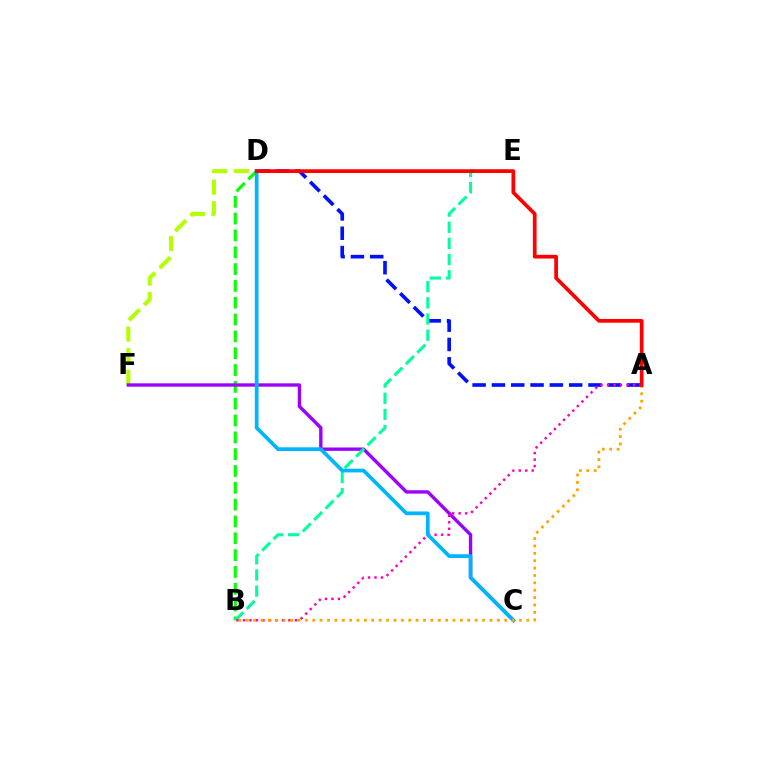{('D', 'F'): [{'color': '#b3ff00', 'line_style': 'dashed', 'thickness': 2.94}], ('B', 'D'): [{'color': '#08ff00', 'line_style': 'dashed', 'thickness': 2.29}], ('C', 'F'): [{'color': '#9b00ff', 'line_style': 'solid', 'thickness': 2.42}], ('A', 'D'): [{'color': '#0010ff', 'line_style': 'dashed', 'thickness': 2.62}, {'color': '#ff0000', 'line_style': 'solid', 'thickness': 2.68}], ('B', 'E'): [{'color': '#00ff9d', 'line_style': 'dashed', 'thickness': 2.2}], ('A', 'B'): [{'color': '#ff00bd', 'line_style': 'dotted', 'thickness': 1.76}, {'color': '#ffa500', 'line_style': 'dotted', 'thickness': 2.01}], ('C', 'D'): [{'color': '#00b5ff', 'line_style': 'solid', 'thickness': 2.69}]}